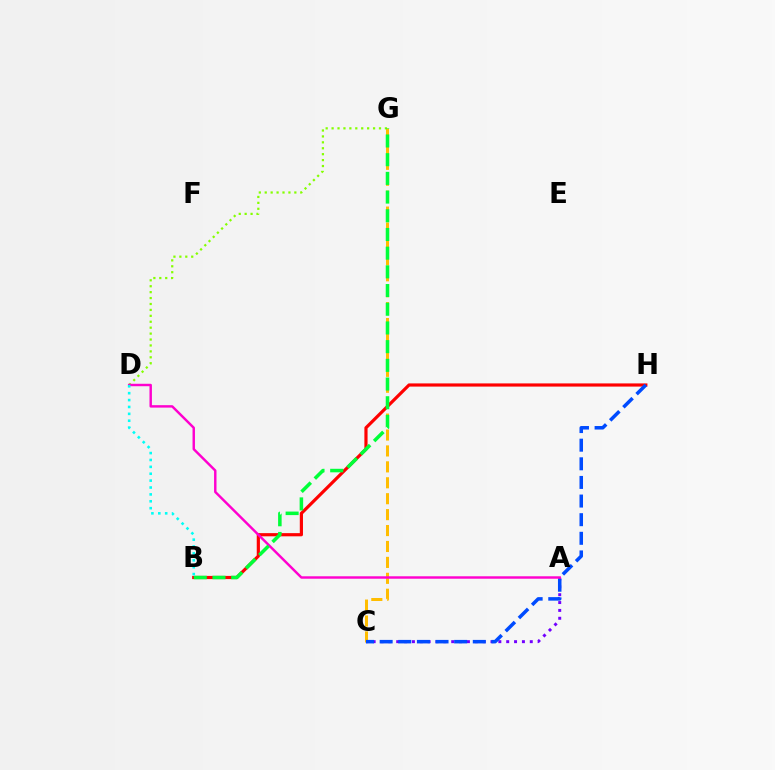{('C', 'G'): [{'color': '#ffbd00', 'line_style': 'dashed', 'thickness': 2.16}], ('D', 'G'): [{'color': '#84ff00', 'line_style': 'dotted', 'thickness': 1.61}], ('A', 'C'): [{'color': '#7200ff', 'line_style': 'dotted', 'thickness': 2.13}], ('B', 'H'): [{'color': '#ff0000', 'line_style': 'solid', 'thickness': 2.29}], ('C', 'H'): [{'color': '#004bff', 'line_style': 'dashed', 'thickness': 2.53}], ('A', 'D'): [{'color': '#ff00cf', 'line_style': 'solid', 'thickness': 1.75}], ('B', 'G'): [{'color': '#00ff39', 'line_style': 'dashed', 'thickness': 2.54}], ('B', 'D'): [{'color': '#00fff6', 'line_style': 'dotted', 'thickness': 1.87}]}